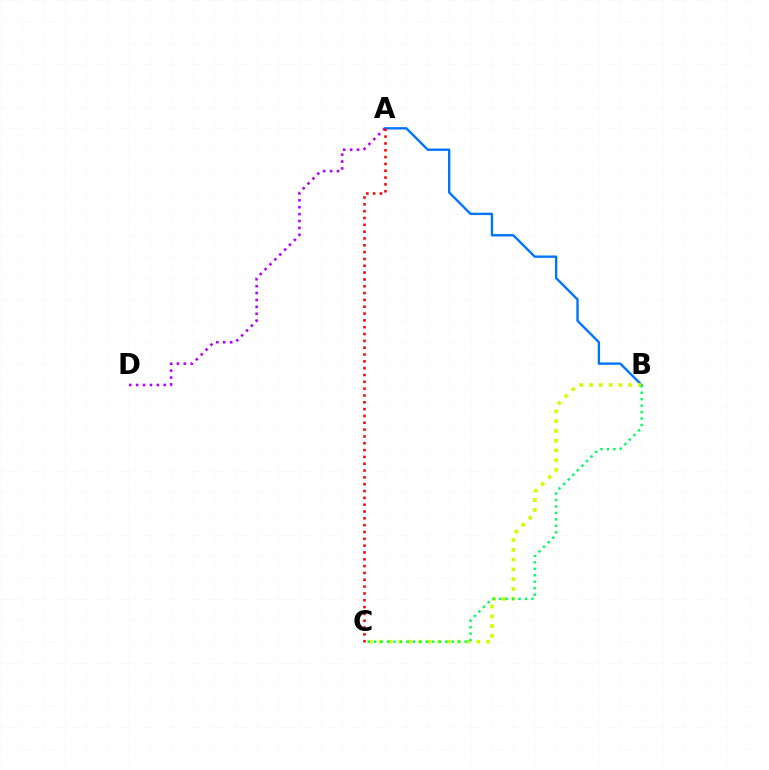{('A', 'D'): [{'color': '#b900ff', 'line_style': 'dotted', 'thickness': 1.88}], ('A', 'B'): [{'color': '#0074ff', 'line_style': 'solid', 'thickness': 1.7}], ('B', 'C'): [{'color': '#d1ff00', 'line_style': 'dotted', 'thickness': 2.65}, {'color': '#00ff5c', 'line_style': 'dotted', 'thickness': 1.76}], ('A', 'C'): [{'color': '#ff0000', 'line_style': 'dotted', 'thickness': 1.85}]}